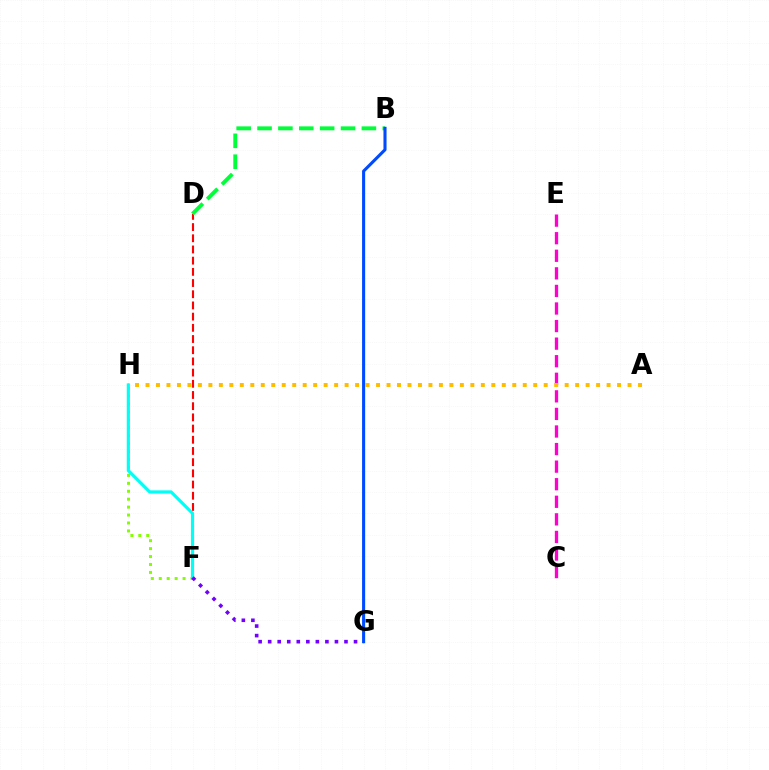{('C', 'E'): [{'color': '#ff00cf', 'line_style': 'dashed', 'thickness': 2.39}], ('D', 'F'): [{'color': '#ff0000', 'line_style': 'dashed', 'thickness': 1.52}], ('F', 'H'): [{'color': '#84ff00', 'line_style': 'dotted', 'thickness': 2.16}, {'color': '#00fff6', 'line_style': 'solid', 'thickness': 2.28}], ('A', 'H'): [{'color': '#ffbd00', 'line_style': 'dotted', 'thickness': 2.85}], ('F', 'G'): [{'color': '#7200ff', 'line_style': 'dotted', 'thickness': 2.59}], ('B', 'D'): [{'color': '#00ff39', 'line_style': 'dashed', 'thickness': 2.84}], ('B', 'G'): [{'color': '#004bff', 'line_style': 'solid', 'thickness': 2.22}]}